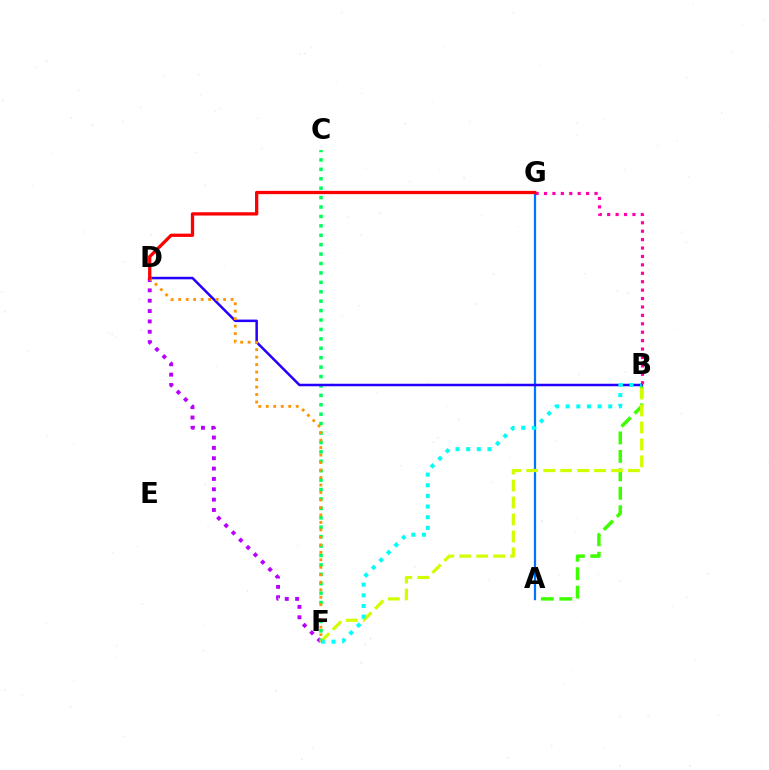{('A', 'B'): [{'color': '#3dff00', 'line_style': 'dashed', 'thickness': 2.51}], ('A', 'G'): [{'color': '#0074ff', 'line_style': 'solid', 'thickness': 1.61}], ('D', 'F'): [{'color': '#b900ff', 'line_style': 'dotted', 'thickness': 2.81}, {'color': '#ff9400', 'line_style': 'dotted', 'thickness': 2.03}], ('C', 'F'): [{'color': '#00ff5c', 'line_style': 'dotted', 'thickness': 2.56}], ('B', 'D'): [{'color': '#2500ff', 'line_style': 'solid', 'thickness': 1.81}], ('B', 'F'): [{'color': '#d1ff00', 'line_style': 'dashed', 'thickness': 2.3}, {'color': '#00fff6', 'line_style': 'dotted', 'thickness': 2.89}], ('B', 'G'): [{'color': '#ff00ac', 'line_style': 'dotted', 'thickness': 2.29}], ('D', 'G'): [{'color': '#ff0000', 'line_style': 'solid', 'thickness': 2.36}]}